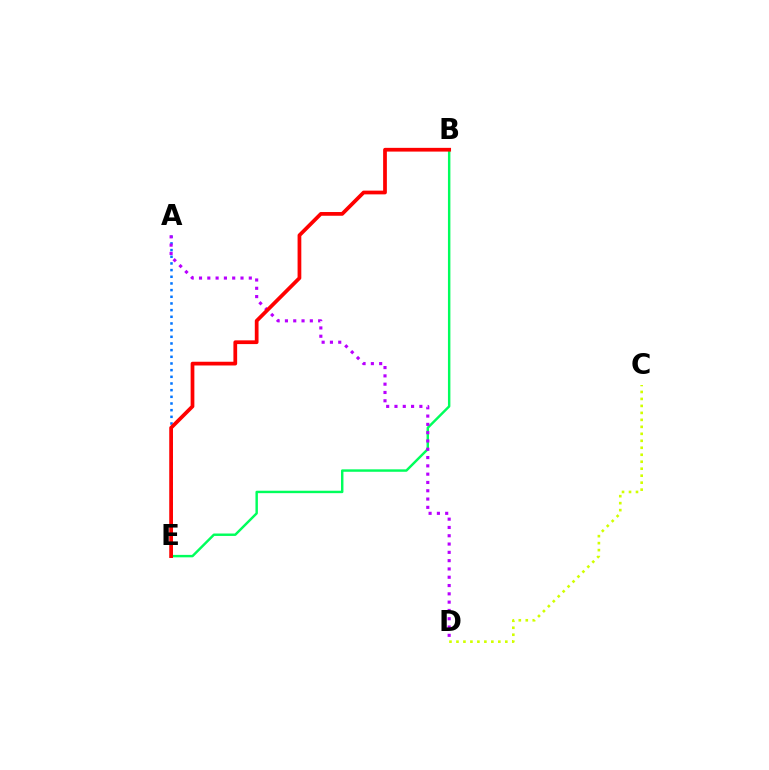{('B', 'E'): [{'color': '#00ff5c', 'line_style': 'solid', 'thickness': 1.76}, {'color': '#ff0000', 'line_style': 'solid', 'thickness': 2.69}], ('A', 'E'): [{'color': '#0074ff', 'line_style': 'dotted', 'thickness': 1.81}], ('A', 'D'): [{'color': '#b900ff', 'line_style': 'dotted', 'thickness': 2.25}], ('C', 'D'): [{'color': '#d1ff00', 'line_style': 'dotted', 'thickness': 1.9}]}